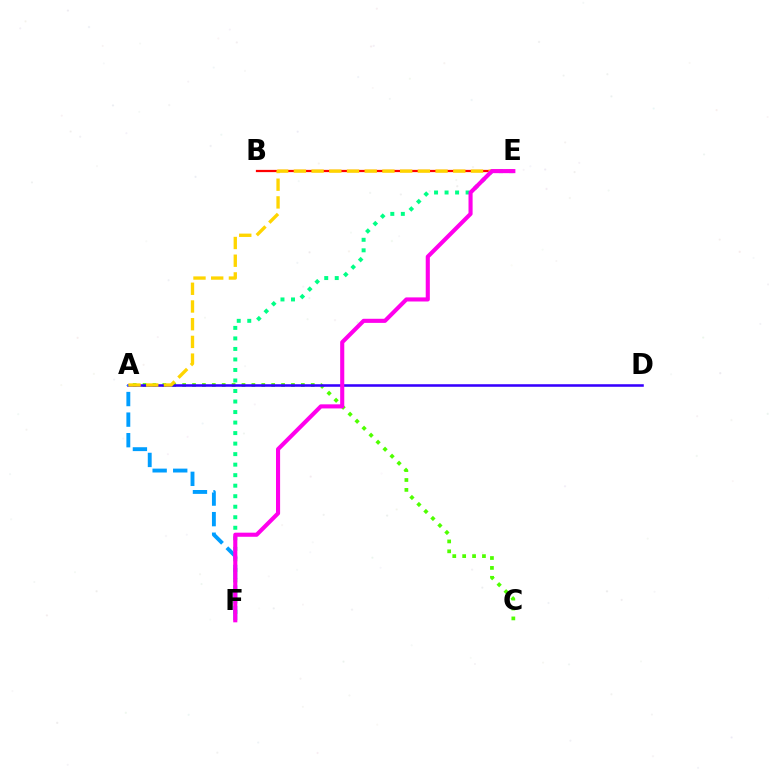{('A', 'C'): [{'color': '#4fff00', 'line_style': 'dotted', 'thickness': 2.69}], ('B', 'E'): [{'color': '#ff0000', 'line_style': 'solid', 'thickness': 1.62}], ('E', 'F'): [{'color': '#00ff86', 'line_style': 'dotted', 'thickness': 2.86}, {'color': '#ff00ed', 'line_style': 'solid', 'thickness': 2.95}], ('A', 'D'): [{'color': '#3700ff', 'line_style': 'solid', 'thickness': 1.84}], ('A', 'F'): [{'color': '#009eff', 'line_style': 'dashed', 'thickness': 2.79}], ('A', 'E'): [{'color': '#ffd500', 'line_style': 'dashed', 'thickness': 2.41}]}